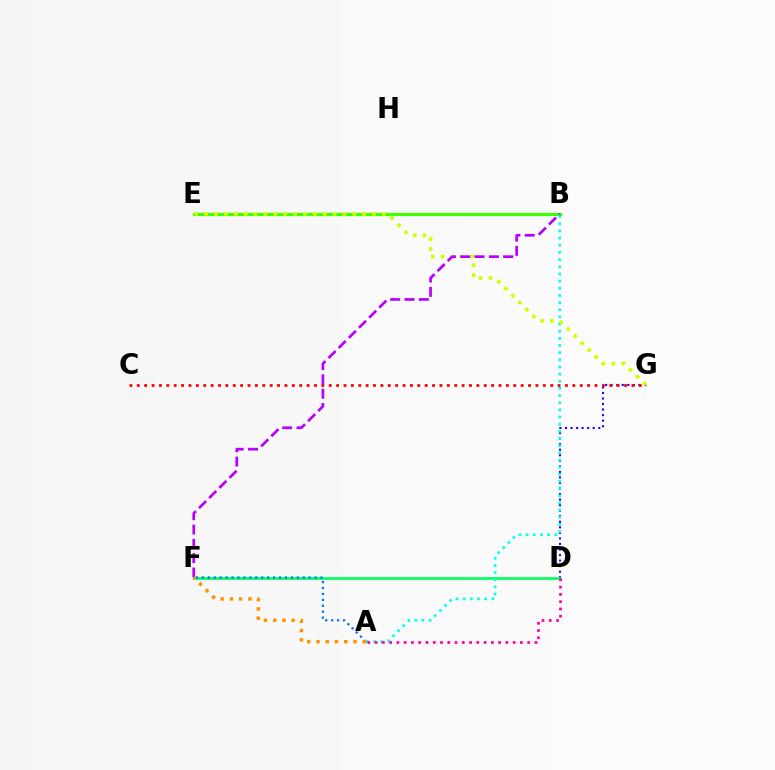{('D', 'G'): [{'color': '#2500ff', 'line_style': 'dotted', 'thickness': 1.51}], ('D', 'F'): [{'color': '#00ff5c', 'line_style': 'solid', 'thickness': 1.94}], ('B', 'E'): [{'color': '#3dff00', 'line_style': 'solid', 'thickness': 2.27}], ('A', 'F'): [{'color': '#0074ff', 'line_style': 'dotted', 'thickness': 1.61}, {'color': '#ff9400', 'line_style': 'dotted', 'thickness': 2.51}], ('A', 'B'): [{'color': '#00fff6', 'line_style': 'dotted', 'thickness': 1.94}], ('E', 'G'): [{'color': '#d1ff00', 'line_style': 'dotted', 'thickness': 2.68}], ('C', 'G'): [{'color': '#ff0000', 'line_style': 'dotted', 'thickness': 2.01}], ('B', 'F'): [{'color': '#b900ff', 'line_style': 'dashed', 'thickness': 1.94}], ('A', 'D'): [{'color': '#ff00ac', 'line_style': 'dotted', 'thickness': 1.97}]}